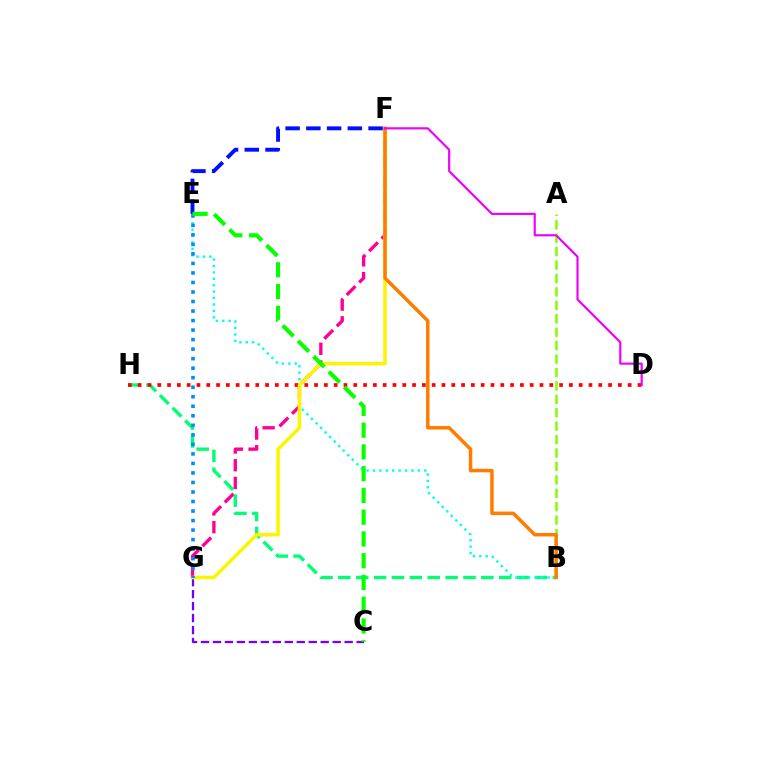{('A', 'B'): [{'color': '#84ff00', 'line_style': 'dashed', 'thickness': 1.82}], ('F', 'G'): [{'color': '#ff0094', 'line_style': 'dashed', 'thickness': 2.4}, {'color': '#fcf500', 'line_style': 'solid', 'thickness': 2.54}], ('B', 'H'): [{'color': '#00ff74', 'line_style': 'dashed', 'thickness': 2.43}], ('D', 'H'): [{'color': '#ff0000', 'line_style': 'dotted', 'thickness': 2.66}], ('E', 'F'): [{'color': '#0010ff', 'line_style': 'dashed', 'thickness': 2.82}], ('C', 'G'): [{'color': '#7200ff', 'line_style': 'dashed', 'thickness': 1.63}], ('B', 'E'): [{'color': '#00fff6', 'line_style': 'dotted', 'thickness': 1.74}], ('B', 'F'): [{'color': '#ff7c00', 'line_style': 'solid', 'thickness': 2.51}], ('D', 'F'): [{'color': '#ee00ff', 'line_style': 'solid', 'thickness': 1.56}], ('E', 'G'): [{'color': '#008cff', 'line_style': 'dotted', 'thickness': 2.59}], ('C', 'E'): [{'color': '#08ff00', 'line_style': 'dashed', 'thickness': 2.96}]}